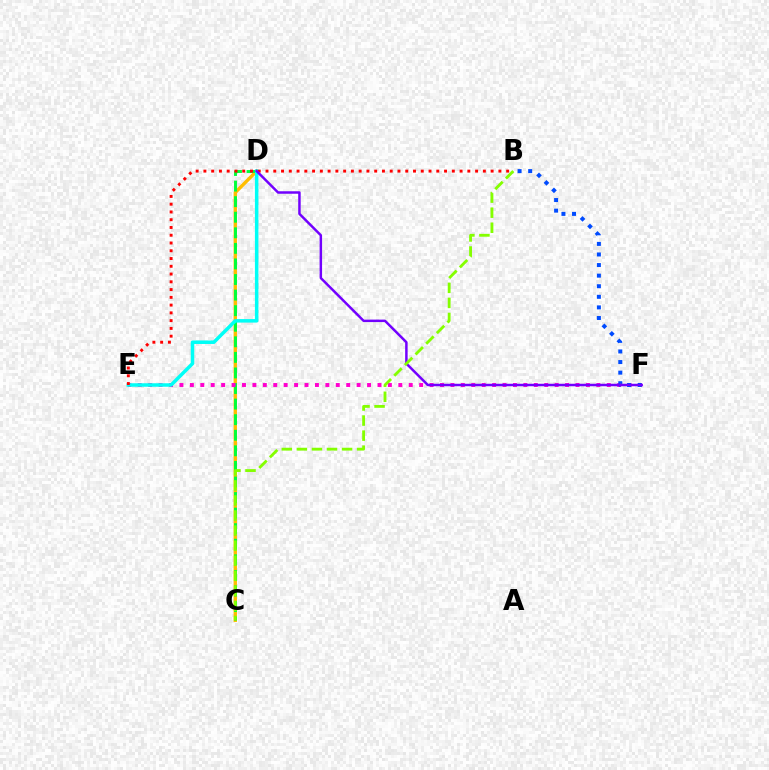{('C', 'D'): [{'color': '#ffbd00', 'line_style': 'solid', 'thickness': 2.43}, {'color': '#00ff39', 'line_style': 'dashed', 'thickness': 2.12}], ('E', 'F'): [{'color': '#ff00cf', 'line_style': 'dotted', 'thickness': 2.83}], ('D', 'E'): [{'color': '#00fff6', 'line_style': 'solid', 'thickness': 2.53}], ('B', 'F'): [{'color': '#004bff', 'line_style': 'dotted', 'thickness': 2.88}], ('B', 'E'): [{'color': '#ff0000', 'line_style': 'dotted', 'thickness': 2.11}], ('D', 'F'): [{'color': '#7200ff', 'line_style': 'solid', 'thickness': 1.79}], ('B', 'C'): [{'color': '#84ff00', 'line_style': 'dashed', 'thickness': 2.05}]}